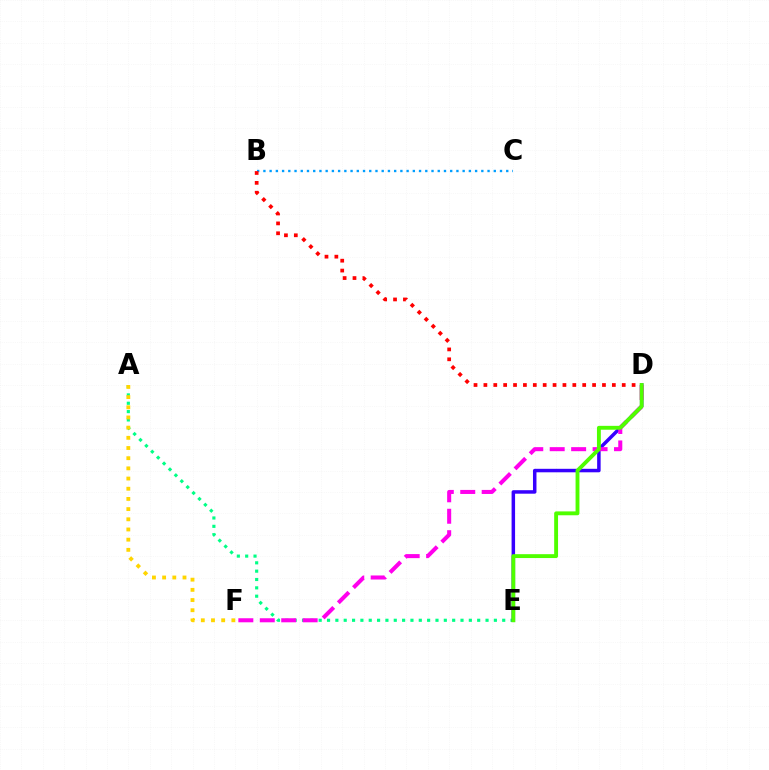{('A', 'E'): [{'color': '#00ff86', 'line_style': 'dotted', 'thickness': 2.27}], ('D', 'E'): [{'color': '#3700ff', 'line_style': 'solid', 'thickness': 2.51}, {'color': '#4fff00', 'line_style': 'solid', 'thickness': 2.79}], ('B', 'C'): [{'color': '#009eff', 'line_style': 'dotted', 'thickness': 1.69}], ('D', 'F'): [{'color': '#ff00ed', 'line_style': 'dashed', 'thickness': 2.91}], ('B', 'D'): [{'color': '#ff0000', 'line_style': 'dotted', 'thickness': 2.68}], ('A', 'F'): [{'color': '#ffd500', 'line_style': 'dotted', 'thickness': 2.77}]}